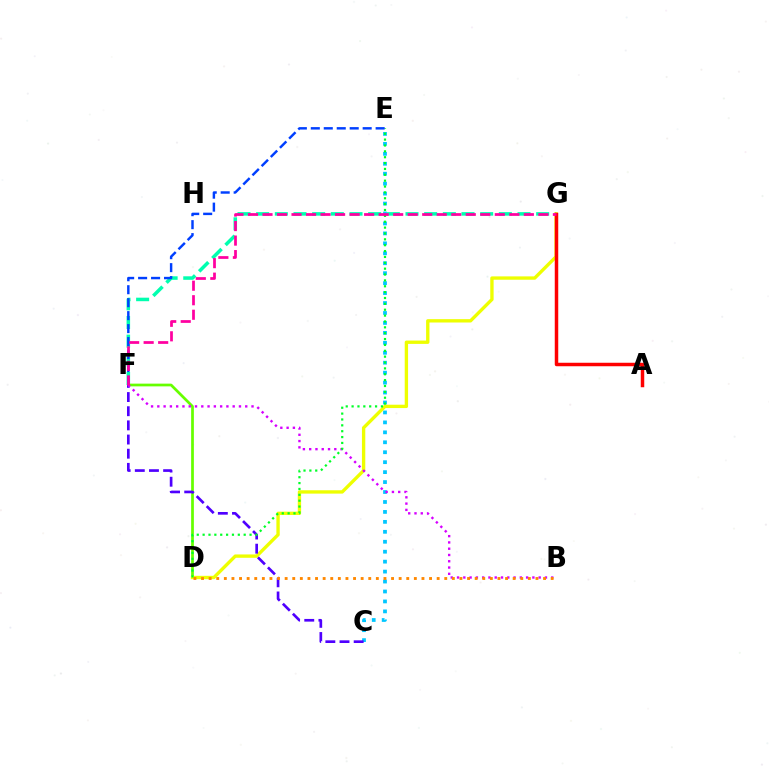{('F', 'G'): [{'color': '#00ffaf', 'line_style': 'dashed', 'thickness': 2.54}, {'color': '#ff00a0', 'line_style': 'dashed', 'thickness': 1.97}], ('D', 'F'): [{'color': '#66ff00', 'line_style': 'solid', 'thickness': 1.96}], ('C', 'E'): [{'color': '#00c7ff', 'line_style': 'dotted', 'thickness': 2.7}], ('D', 'G'): [{'color': '#eeff00', 'line_style': 'solid', 'thickness': 2.41}], ('C', 'F'): [{'color': '#4f00ff', 'line_style': 'dashed', 'thickness': 1.92}], ('A', 'G'): [{'color': '#ff0000', 'line_style': 'solid', 'thickness': 2.51}], ('B', 'F'): [{'color': '#d600ff', 'line_style': 'dotted', 'thickness': 1.71}], ('D', 'E'): [{'color': '#00ff27', 'line_style': 'dotted', 'thickness': 1.59}], ('B', 'D'): [{'color': '#ff8800', 'line_style': 'dotted', 'thickness': 2.07}], ('E', 'F'): [{'color': '#003fff', 'line_style': 'dashed', 'thickness': 1.76}]}